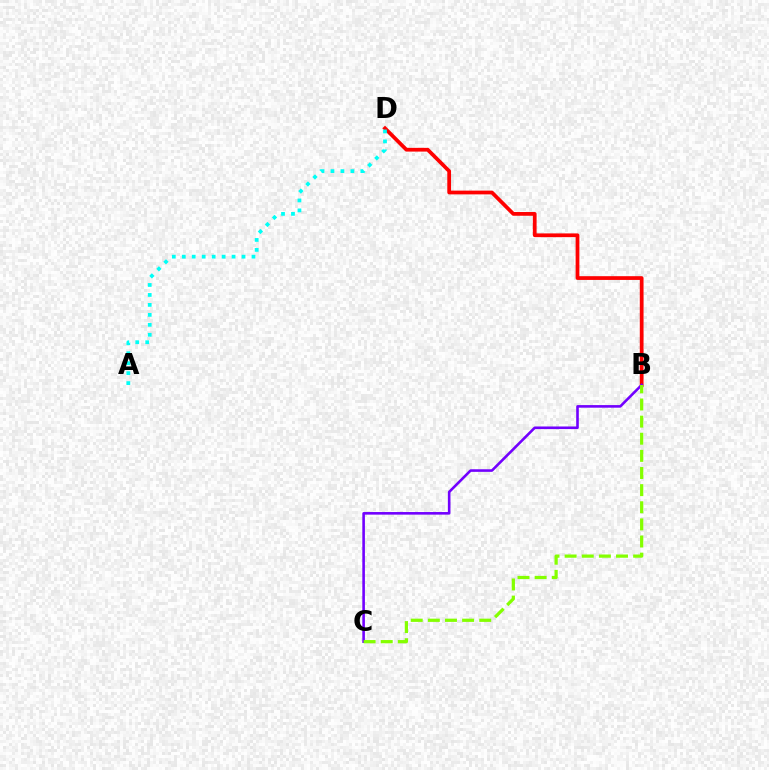{('B', 'D'): [{'color': '#ff0000', 'line_style': 'solid', 'thickness': 2.7}], ('B', 'C'): [{'color': '#7200ff', 'line_style': 'solid', 'thickness': 1.87}, {'color': '#84ff00', 'line_style': 'dashed', 'thickness': 2.33}], ('A', 'D'): [{'color': '#00fff6', 'line_style': 'dotted', 'thickness': 2.71}]}